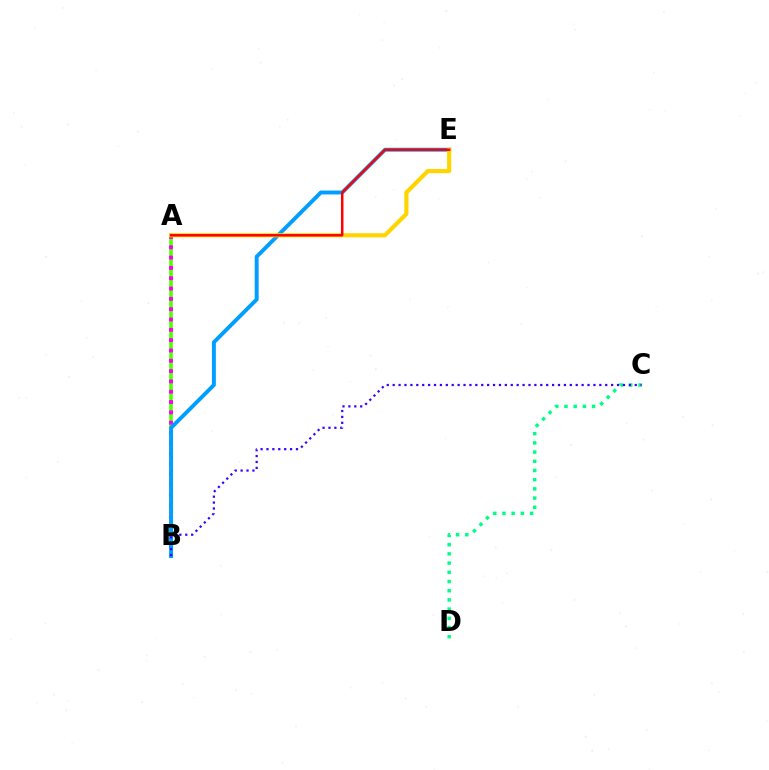{('A', 'B'): [{'color': '#4fff00', 'line_style': 'solid', 'thickness': 2.56}, {'color': '#ff00ed', 'line_style': 'dotted', 'thickness': 2.8}], ('B', 'E'): [{'color': '#009eff', 'line_style': 'solid', 'thickness': 2.82}], ('A', 'E'): [{'color': '#ffd500', 'line_style': 'solid', 'thickness': 2.97}, {'color': '#ff0000', 'line_style': 'solid', 'thickness': 1.78}], ('C', 'D'): [{'color': '#00ff86', 'line_style': 'dotted', 'thickness': 2.5}], ('B', 'C'): [{'color': '#3700ff', 'line_style': 'dotted', 'thickness': 1.6}]}